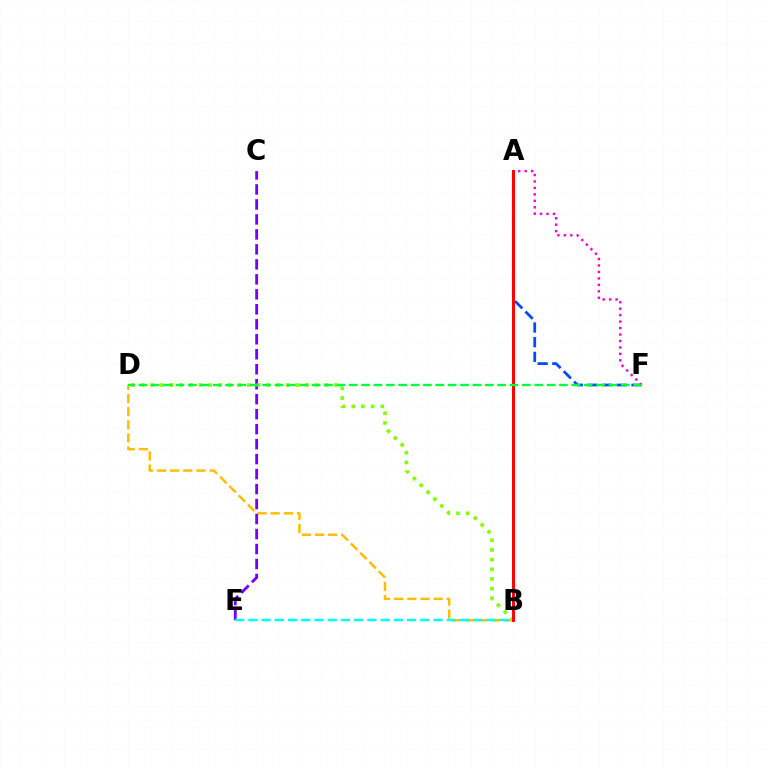{('B', 'D'): [{'color': '#ffbd00', 'line_style': 'dashed', 'thickness': 1.79}, {'color': '#84ff00', 'line_style': 'dotted', 'thickness': 2.63}], ('C', 'E'): [{'color': '#7200ff', 'line_style': 'dashed', 'thickness': 2.04}], ('A', 'F'): [{'color': '#004bff', 'line_style': 'dashed', 'thickness': 1.99}, {'color': '#ff00cf', 'line_style': 'dotted', 'thickness': 1.75}], ('B', 'E'): [{'color': '#00fff6', 'line_style': 'dashed', 'thickness': 1.8}], ('A', 'B'): [{'color': '#ff0000', 'line_style': 'solid', 'thickness': 2.13}], ('D', 'F'): [{'color': '#00ff39', 'line_style': 'dashed', 'thickness': 1.68}]}